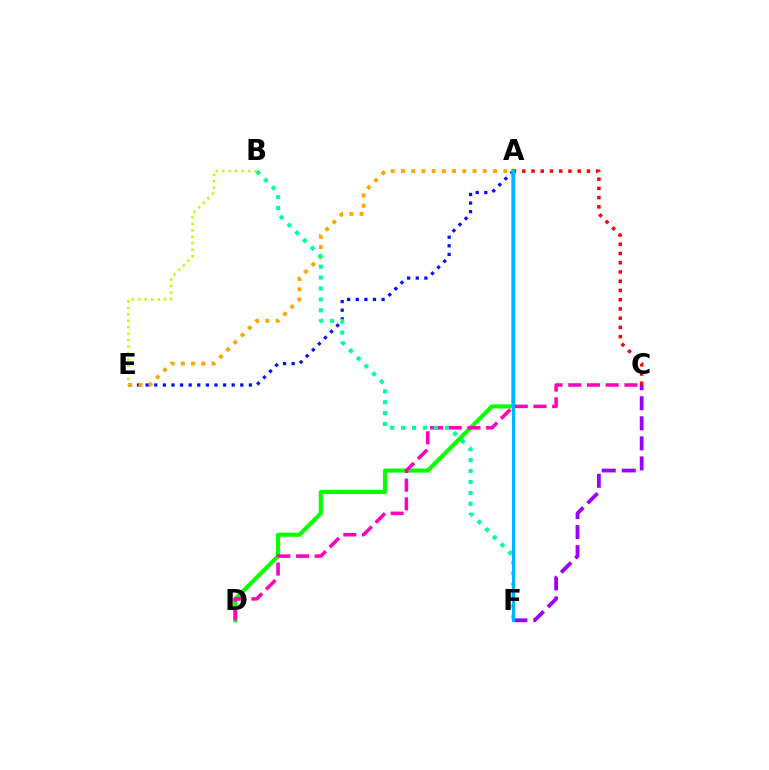{('A', 'E'): [{'color': '#0010ff', 'line_style': 'dotted', 'thickness': 2.34}, {'color': '#ffa500', 'line_style': 'dotted', 'thickness': 2.78}], ('A', 'D'): [{'color': '#08ff00', 'line_style': 'solid', 'thickness': 2.98}], ('C', 'F'): [{'color': '#9b00ff', 'line_style': 'dashed', 'thickness': 2.72}], ('A', 'C'): [{'color': '#ff0000', 'line_style': 'dotted', 'thickness': 2.51}], ('C', 'D'): [{'color': '#ff00bd', 'line_style': 'dashed', 'thickness': 2.54}], ('B', 'F'): [{'color': '#00ff9d', 'line_style': 'dotted', 'thickness': 2.97}], ('A', 'F'): [{'color': '#00b5ff', 'line_style': 'solid', 'thickness': 2.18}], ('B', 'E'): [{'color': '#b3ff00', 'line_style': 'dotted', 'thickness': 1.75}]}